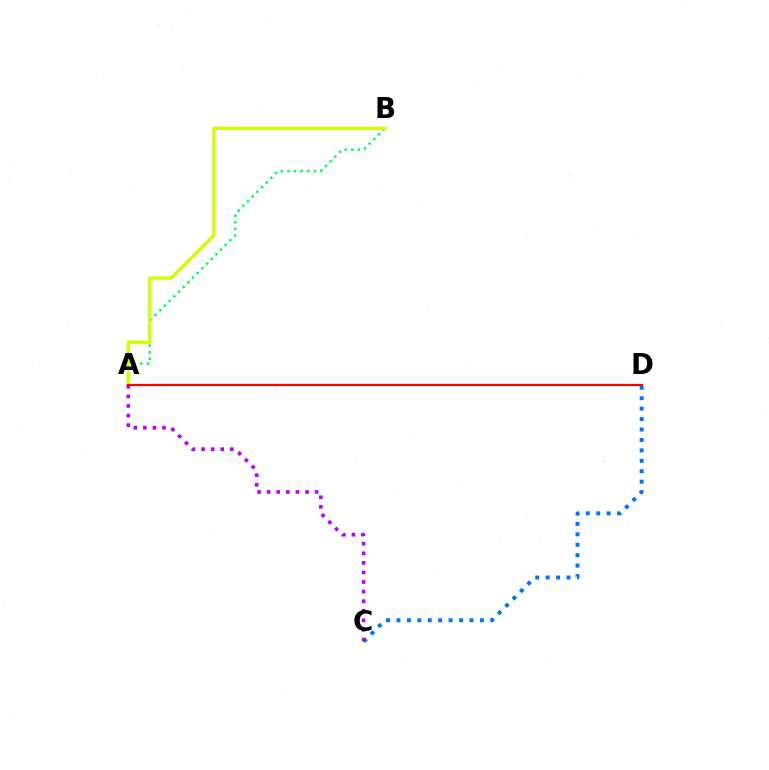{('A', 'B'): [{'color': '#00ff5c', 'line_style': 'dotted', 'thickness': 1.8}, {'color': '#d1ff00', 'line_style': 'solid', 'thickness': 2.46}], ('C', 'D'): [{'color': '#0074ff', 'line_style': 'dotted', 'thickness': 2.83}], ('A', 'C'): [{'color': '#b900ff', 'line_style': 'dotted', 'thickness': 2.6}], ('A', 'D'): [{'color': '#ff0000', 'line_style': 'solid', 'thickness': 1.6}]}